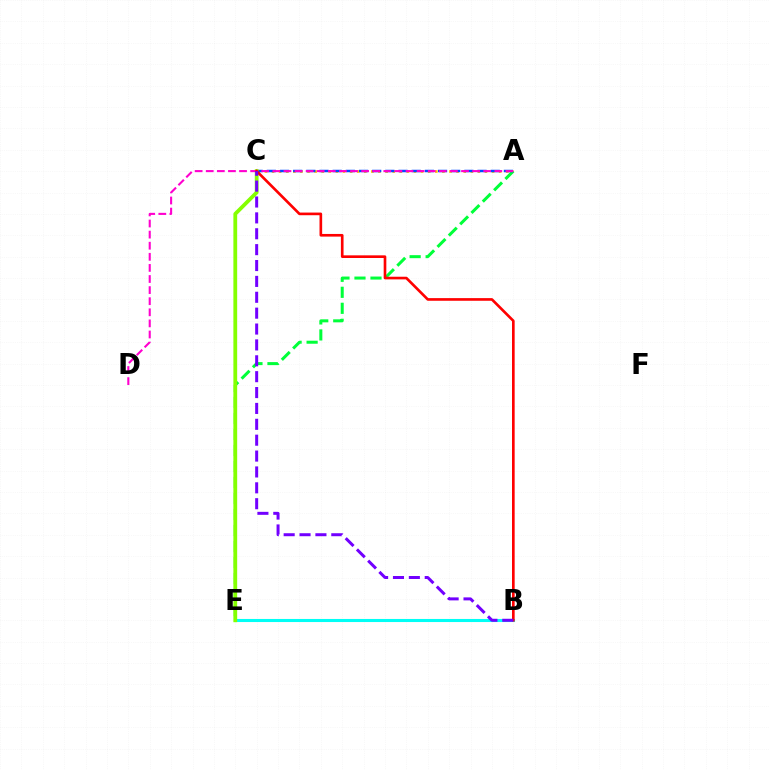{('A', 'C'): [{'color': '#ffbd00', 'line_style': 'dotted', 'thickness': 1.93}, {'color': '#004bff', 'line_style': 'dashed', 'thickness': 1.79}], ('B', 'E'): [{'color': '#00fff6', 'line_style': 'solid', 'thickness': 2.22}], ('A', 'E'): [{'color': '#00ff39', 'line_style': 'dashed', 'thickness': 2.17}], ('C', 'E'): [{'color': '#84ff00', 'line_style': 'solid', 'thickness': 2.73}], ('A', 'D'): [{'color': '#ff00cf', 'line_style': 'dashed', 'thickness': 1.51}], ('B', 'C'): [{'color': '#ff0000', 'line_style': 'solid', 'thickness': 1.91}, {'color': '#7200ff', 'line_style': 'dashed', 'thickness': 2.16}]}